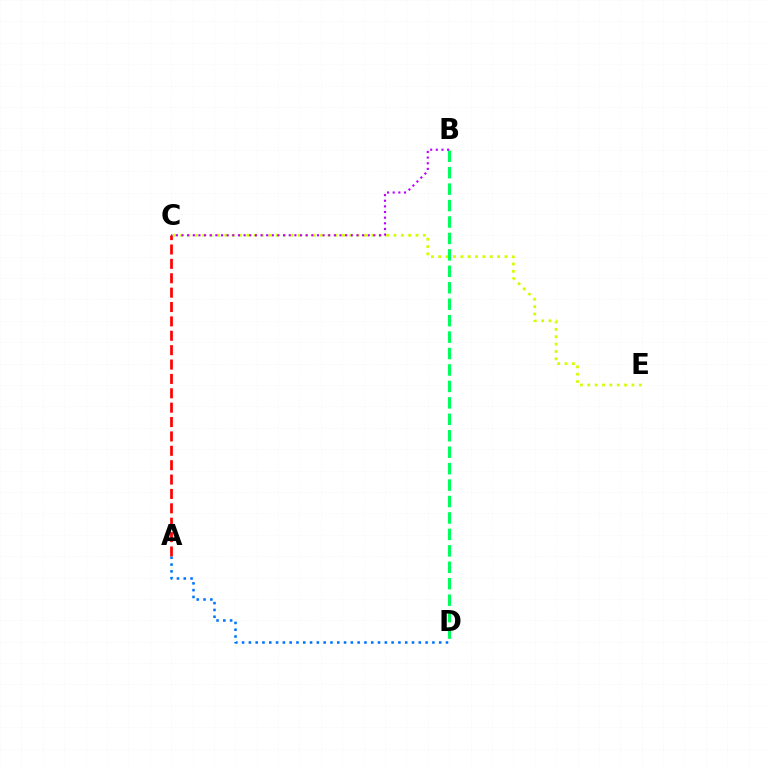{('C', 'E'): [{'color': '#d1ff00', 'line_style': 'dotted', 'thickness': 2.0}], ('A', 'C'): [{'color': '#ff0000', 'line_style': 'dashed', 'thickness': 1.95}], ('A', 'D'): [{'color': '#0074ff', 'line_style': 'dotted', 'thickness': 1.85}], ('B', 'D'): [{'color': '#00ff5c', 'line_style': 'dashed', 'thickness': 2.23}], ('B', 'C'): [{'color': '#b900ff', 'line_style': 'dotted', 'thickness': 1.53}]}